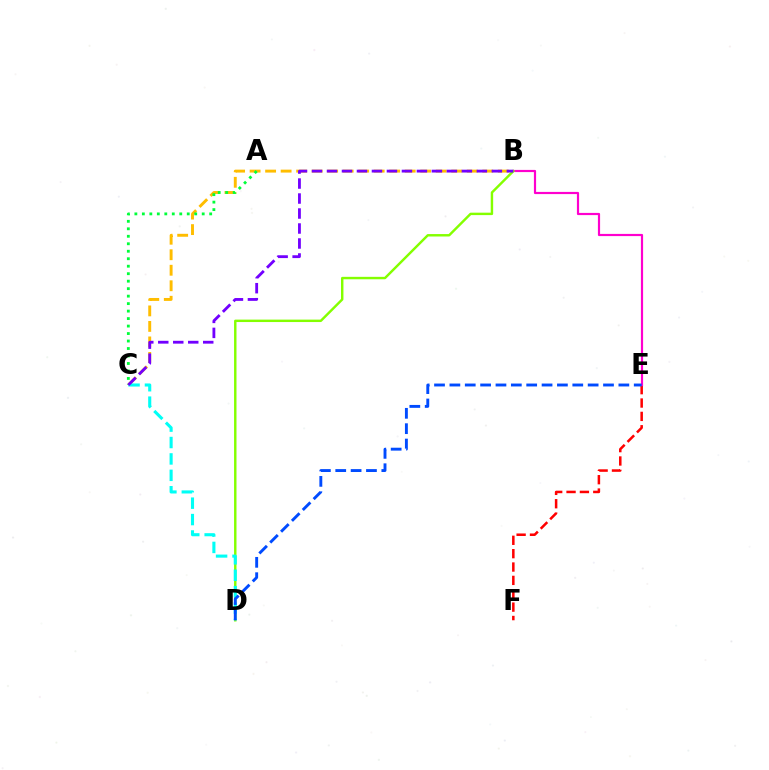{('E', 'F'): [{'color': '#ff0000', 'line_style': 'dashed', 'thickness': 1.82}], ('B', 'E'): [{'color': '#ff00cf', 'line_style': 'solid', 'thickness': 1.58}], ('B', 'D'): [{'color': '#84ff00', 'line_style': 'solid', 'thickness': 1.75}], ('B', 'C'): [{'color': '#ffbd00', 'line_style': 'dashed', 'thickness': 2.11}, {'color': '#7200ff', 'line_style': 'dashed', 'thickness': 2.04}], ('C', 'D'): [{'color': '#00fff6', 'line_style': 'dashed', 'thickness': 2.23}], ('A', 'C'): [{'color': '#00ff39', 'line_style': 'dotted', 'thickness': 2.03}], ('D', 'E'): [{'color': '#004bff', 'line_style': 'dashed', 'thickness': 2.09}]}